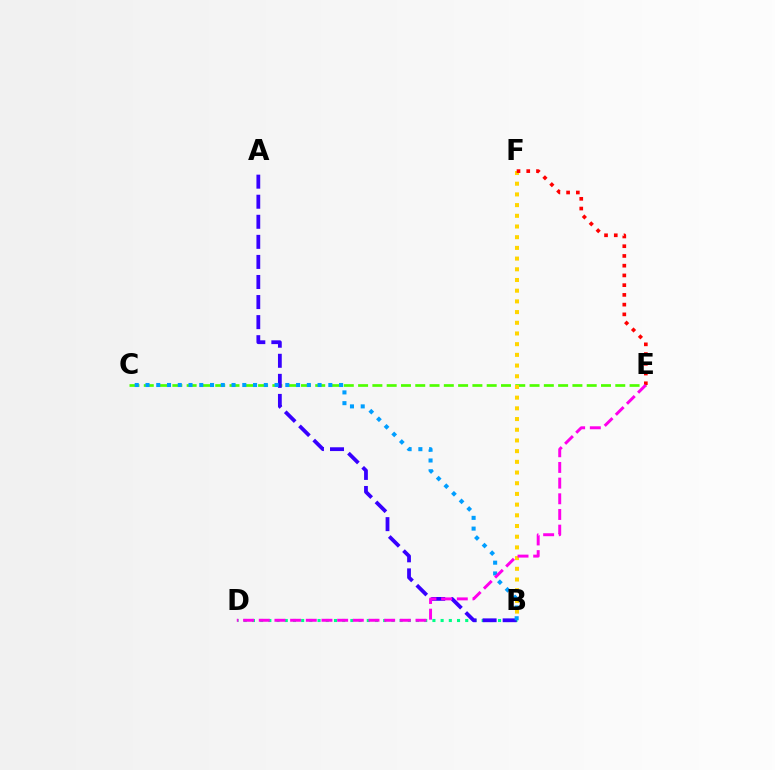{('C', 'E'): [{'color': '#4fff00', 'line_style': 'dashed', 'thickness': 1.94}], ('B', 'F'): [{'color': '#ffd500', 'line_style': 'dotted', 'thickness': 2.91}], ('B', 'D'): [{'color': '#00ff86', 'line_style': 'dotted', 'thickness': 2.23}], ('E', 'F'): [{'color': '#ff0000', 'line_style': 'dotted', 'thickness': 2.65}], ('A', 'B'): [{'color': '#3700ff', 'line_style': 'dashed', 'thickness': 2.73}], ('B', 'C'): [{'color': '#009eff', 'line_style': 'dotted', 'thickness': 2.92}], ('D', 'E'): [{'color': '#ff00ed', 'line_style': 'dashed', 'thickness': 2.13}]}